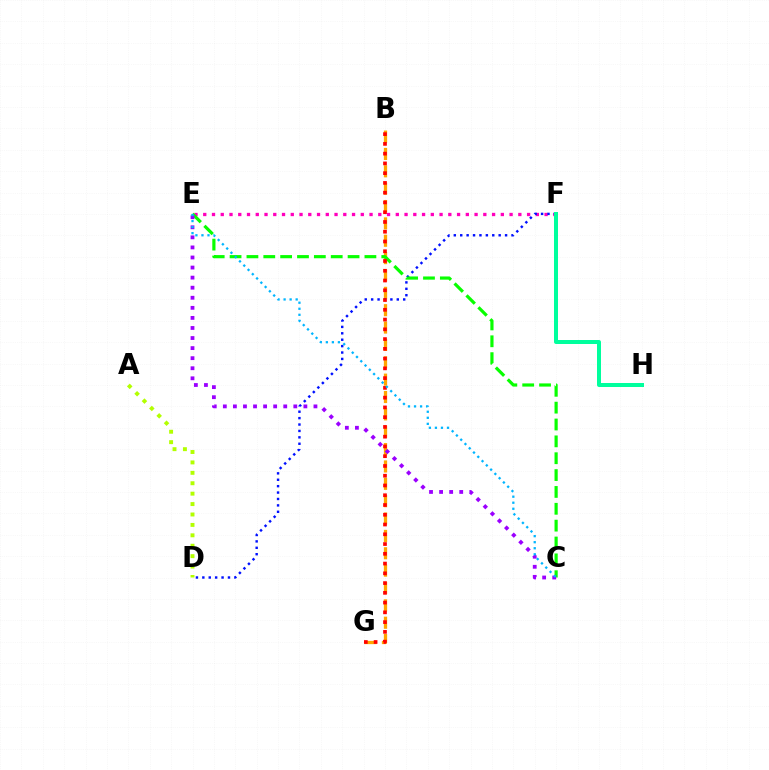{('A', 'D'): [{'color': '#b3ff00', 'line_style': 'dotted', 'thickness': 2.83}], ('B', 'G'): [{'color': '#ffa500', 'line_style': 'dashed', 'thickness': 2.36}, {'color': '#ff0000', 'line_style': 'dotted', 'thickness': 2.65}], ('E', 'F'): [{'color': '#ff00bd', 'line_style': 'dotted', 'thickness': 2.38}], ('D', 'F'): [{'color': '#0010ff', 'line_style': 'dotted', 'thickness': 1.74}], ('C', 'E'): [{'color': '#08ff00', 'line_style': 'dashed', 'thickness': 2.29}, {'color': '#9b00ff', 'line_style': 'dotted', 'thickness': 2.74}, {'color': '#00b5ff', 'line_style': 'dotted', 'thickness': 1.64}], ('F', 'H'): [{'color': '#00ff9d', 'line_style': 'solid', 'thickness': 2.88}]}